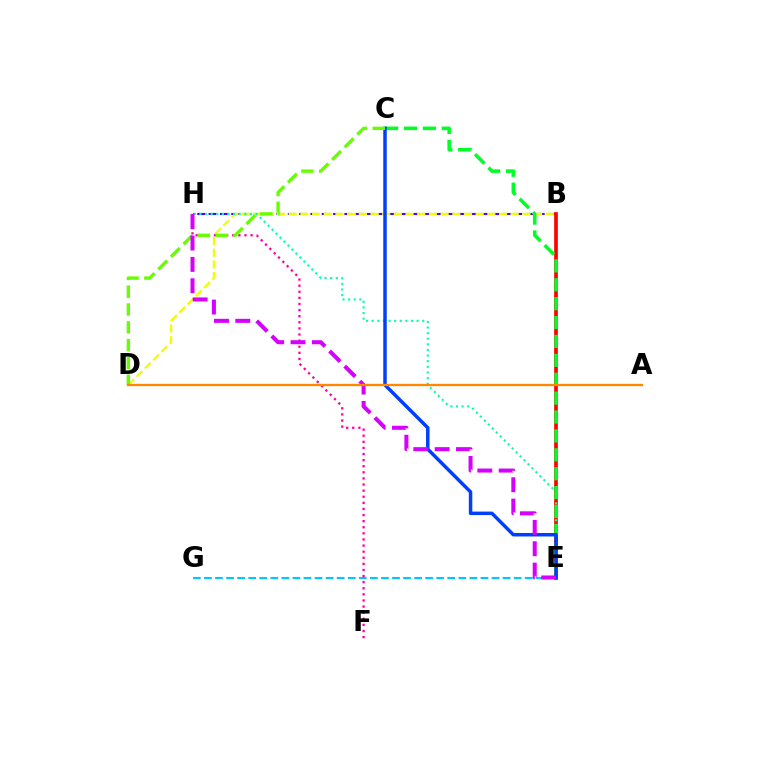{('B', 'H'): [{'color': '#4f00ff', 'line_style': 'dashed', 'thickness': 1.54}], ('B', 'E'): [{'color': '#ff0000', 'line_style': 'solid', 'thickness': 2.65}], ('B', 'D'): [{'color': '#eeff00', 'line_style': 'dashed', 'thickness': 1.59}], ('E', 'H'): [{'color': '#00ffaf', 'line_style': 'dotted', 'thickness': 1.53}, {'color': '#d600ff', 'line_style': 'dashed', 'thickness': 2.9}], ('C', 'E'): [{'color': '#00ff27', 'line_style': 'dashed', 'thickness': 2.57}, {'color': '#003fff', 'line_style': 'solid', 'thickness': 2.51}], ('E', 'G'): [{'color': '#00c7ff', 'line_style': 'dashed', 'thickness': 1.5}], ('F', 'H'): [{'color': '#ff00a0', 'line_style': 'dotted', 'thickness': 1.66}], ('C', 'D'): [{'color': '#66ff00', 'line_style': 'dashed', 'thickness': 2.42}], ('A', 'D'): [{'color': '#ff8800', 'line_style': 'solid', 'thickness': 1.68}]}